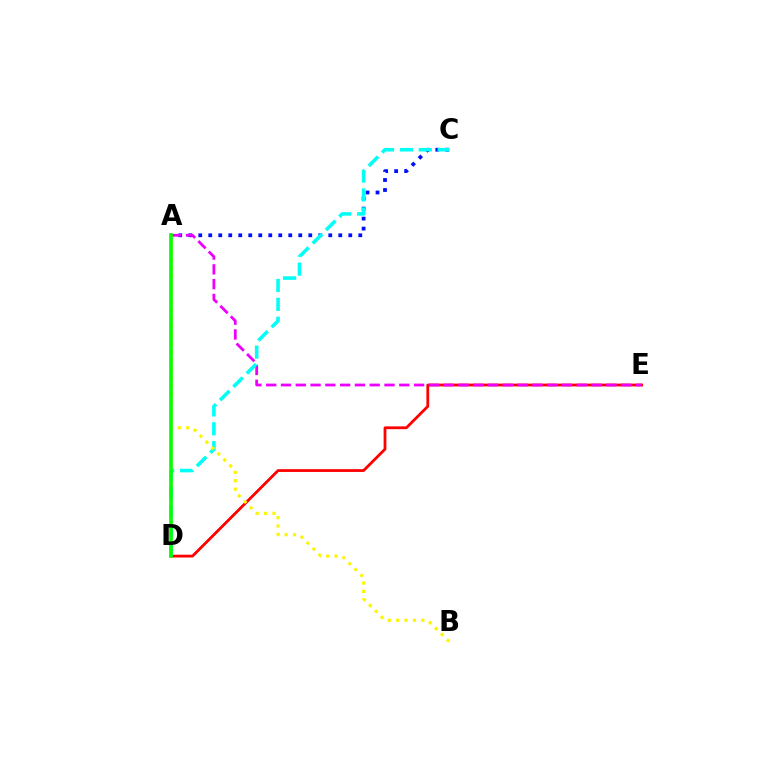{('A', 'C'): [{'color': '#0010ff', 'line_style': 'dotted', 'thickness': 2.72}], ('D', 'E'): [{'color': '#ff0000', 'line_style': 'solid', 'thickness': 2.0}], ('A', 'E'): [{'color': '#ee00ff', 'line_style': 'dashed', 'thickness': 2.01}], ('C', 'D'): [{'color': '#00fff6', 'line_style': 'dashed', 'thickness': 2.56}], ('A', 'B'): [{'color': '#fcf500', 'line_style': 'dotted', 'thickness': 2.28}], ('A', 'D'): [{'color': '#08ff00', 'line_style': 'solid', 'thickness': 2.62}]}